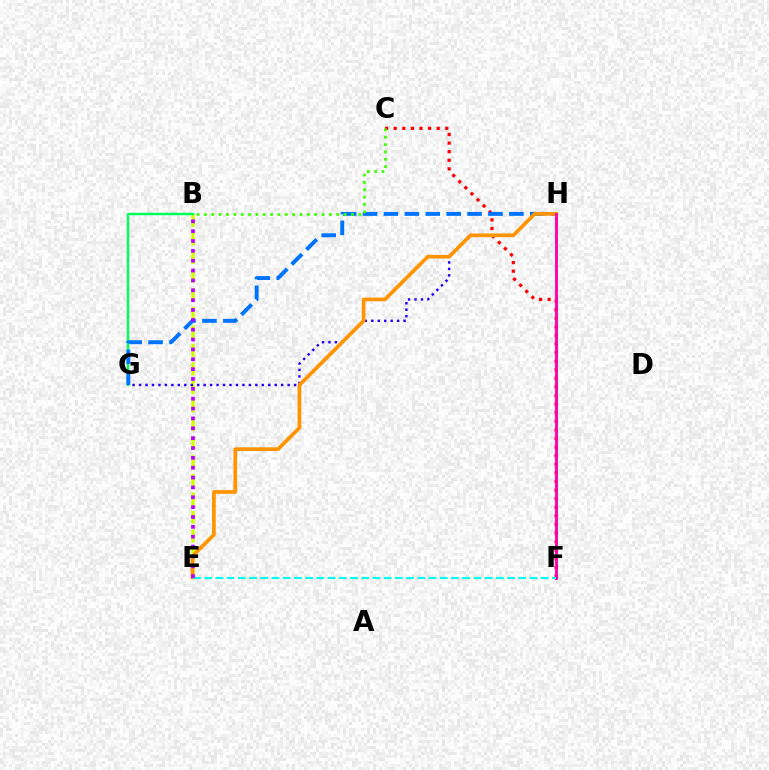{('B', 'E'): [{'color': '#d1ff00', 'line_style': 'dashed', 'thickness': 2.52}, {'color': '#b900ff', 'line_style': 'dotted', 'thickness': 2.68}], ('G', 'H'): [{'color': '#2500ff', 'line_style': 'dotted', 'thickness': 1.76}, {'color': '#0074ff', 'line_style': 'dashed', 'thickness': 2.84}], ('C', 'F'): [{'color': '#ff0000', 'line_style': 'dotted', 'thickness': 2.33}], ('B', 'G'): [{'color': '#00ff5c', 'line_style': 'solid', 'thickness': 1.78}], ('E', 'H'): [{'color': '#ff9400', 'line_style': 'solid', 'thickness': 2.65}], ('F', 'H'): [{'color': '#ff00ac', 'line_style': 'solid', 'thickness': 2.07}], ('B', 'C'): [{'color': '#3dff00', 'line_style': 'dotted', 'thickness': 2.0}], ('E', 'F'): [{'color': '#00fff6', 'line_style': 'dashed', 'thickness': 1.52}]}